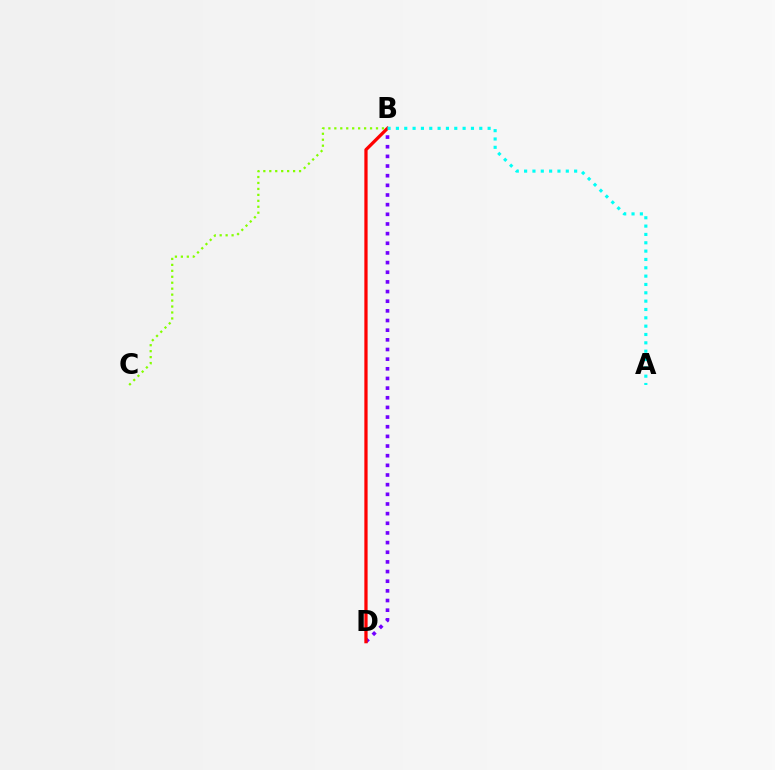{('B', 'D'): [{'color': '#7200ff', 'line_style': 'dotted', 'thickness': 2.62}, {'color': '#ff0000', 'line_style': 'solid', 'thickness': 2.34}], ('B', 'C'): [{'color': '#84ff00', 'line_style': 'dotted', 'thickness': 1.62}], ('A', 'B'): [{'color': '#00fff6', 'line_style': 'dotted', 'thickness': 2.27}]}